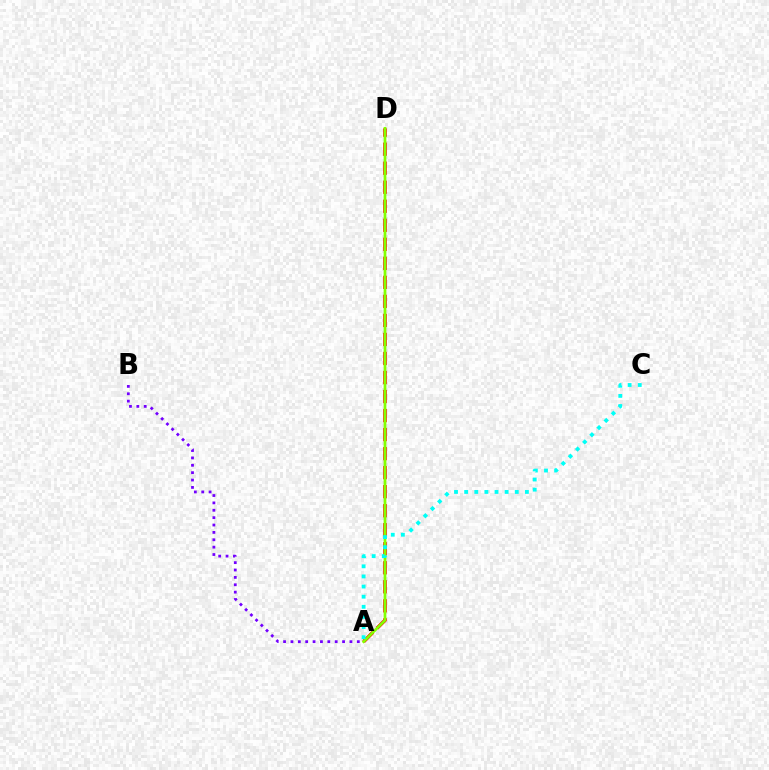{('A', 'D'): [{'color': '#ff0000', 'line_style': 'dashed', 'thickness': 2.58}, {'color': '#84ff00', 'line_style': 'solid', 'thickness': 1.97}], ('A', 'B'): [{'color': '#7200ff', 'line_style': 'dotted', 'thickness': 2.0}], ('A', 'C'): [{'color': '#00fff6', 'line_style': 'dotted', 'thickness': 2.75}]}